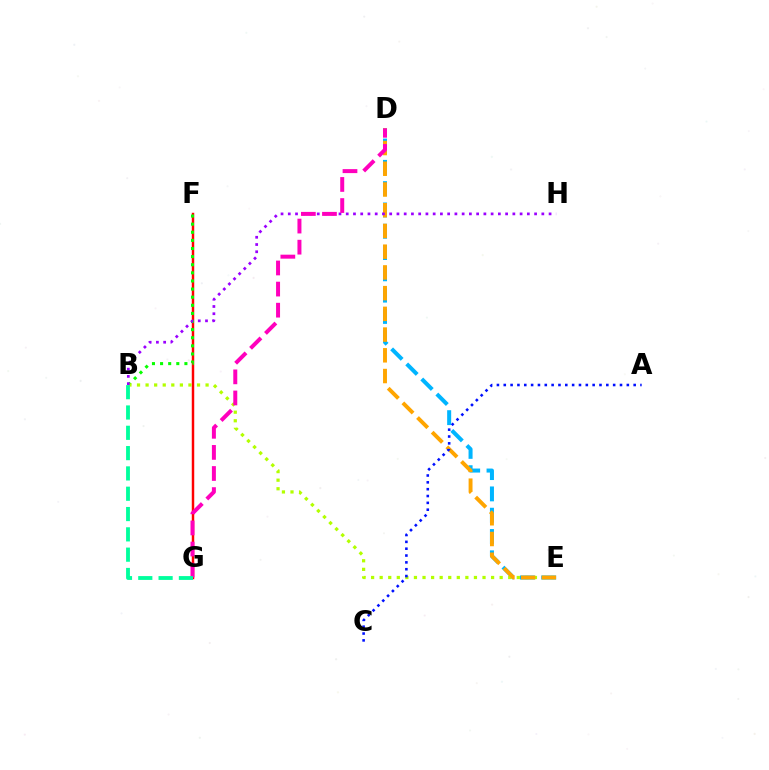{('D', 'E'): [{'color': '#00b5ff', 'line_style': 'dashed', 'thickness': 2.89}, {'color': '#ffa500', 'line_style': 'dashed', 'thickness': 2.82}], ('F', 'G'): [{'color': '#ff0000', 'line_style': 'solid', 'thickness': 1.77}], ('B', 'F'): [{'color': '#08ff00', 'line_style': 'dotted', 'thickness': 2.2}], ('B', 'E'): [{'color': '#b3ff00', 'line_style': 'dotted', 'thickness': 2.33}], ('A', 'C'): [{'color': '#0010ff', 'line_style': 'dotted', 'thickness': 1.86}], ('B', 'H'): [{'color': '#9b00ff', 'line_style': 'dotted', 'thickness': 1.97}], ('D', 'G'): [{'color': '#ff00bd', 'line_style': 'dashed', 'thickness': 2.87}], ('B', 'G'): [{'color': '#00ff9d', 'line_style': 'dashed', 'thickness': 2.76}]}